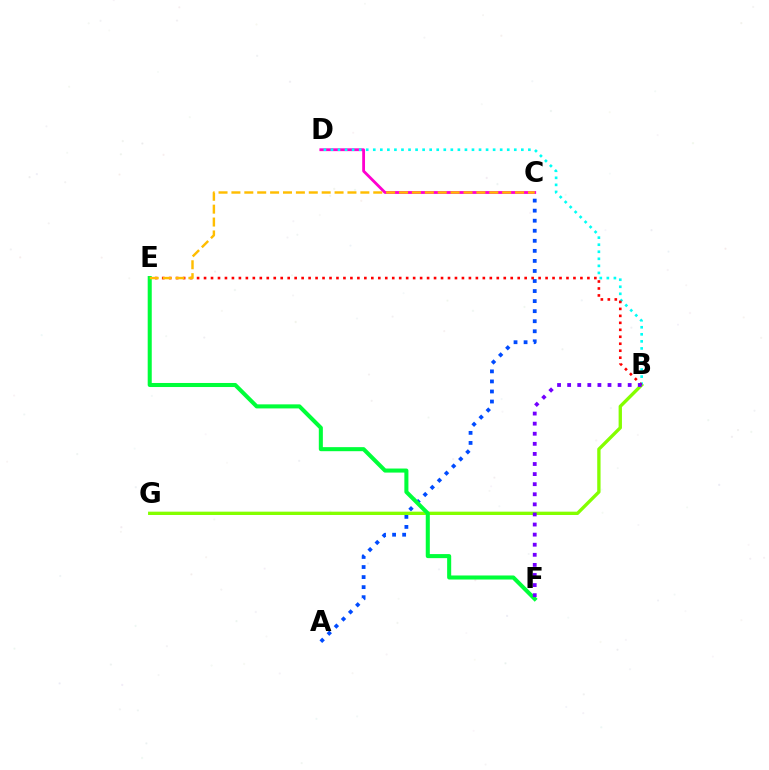{('A', 'C'): [{'color': '#004bff', 'line_style': 'dotted', 'thickness': 2.73}], ('C', 'D'): [{'color': '#ff00cf', 'line_style': 'solid', 'thickness': 2.02}], ('B', 'G'): [{'color': '#84ff00', 'line_style': 'solid', 'thickness': 2.4}], ('B', 'D'): [{'color': '#00fff6', 'line_style': 'dotted', 'thickness': 1.92}], ('B', 'E'): [{'color': '#ff0000', 'line_style': 'dotted', 'thickness': 1.89}], ('E', 'F'): [{'color': '#00ff39', 'line_style': 'solid', 'thickness': 2.92}], ('B', 'F'): [{'color': '#7200ff', 'line_style': 'dotted', 'thickness': 2.74}], ('C', 'E'): [{'color': '#ffbd00', 'line_style': 'dashed', 'thickness': 1.75}]}